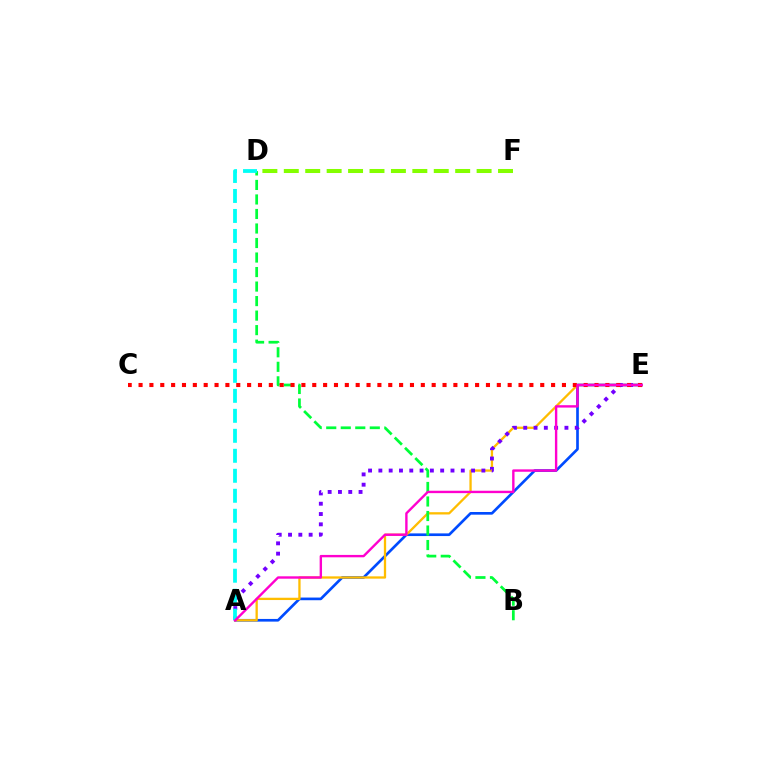{('A', 'E'): [{'color': '#004bff', 'line_style': 'solid', 'thickness': 1.92}, {'color': '#ffbd00', 'line_style': 'solid', 'thickness': 1.66}, {'color': '#7200ff', 'line_style': 'dotted', 'thickness': 2.8}, {'color': '#ff00cf', 'line_style': 'solid', 'thickness': 1.72}], ('D', 'F'): [{'color': '#84ff00', 'line_style': 'dashed', 'thickness': 2.91}], ('B', 'D'): [{'color': '#00ff39', 'line_style': 'dashed', 'thickness': 1.97}], ('C', 'E'): [{'color': '#ff0000', 'line_style': 'dotted', 'thickness': 2.95}], ('A', 'D'): [{'color': '#00fff6', 'line_style': 'dashed', 'thickness': 2.72}]}